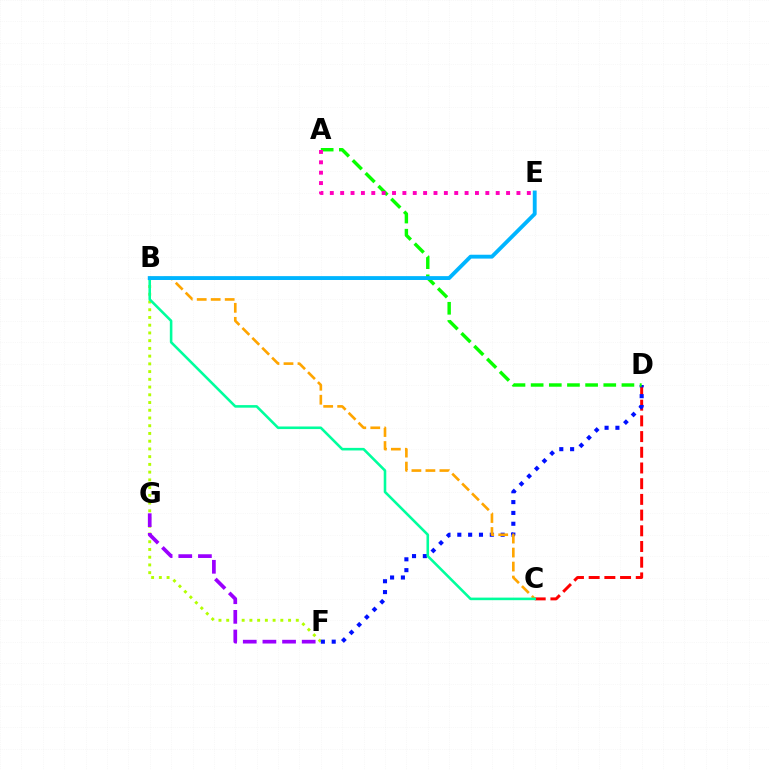{('B', 'F'): [{'color': '#b3ff00', 'line_style': 'dotted', 'thickness': 2.1}], ('C', 'D'): [{'color': '#ff0000', 'line_style': 'dashed', 'thickness': 2.13}], ('F', 'G'): [{'color': '#9b00ff', 'line_style': 'dashed', 'thickness': 2.67}], ('D', 'F'): [{'color': '#0010ff', 'line_style': 'dotted', 'thickness': 2.94}], ('B', 'C'): [{'color': '#ffa500', 'line_style': 'dashed', 'thickness': 1.9}, {'color': '#00ff9d', 'line_style': 'solid', 'thickness': 1.86}], ('A', 'D'): [{'color': '#08ff00', 'line_style': 'dashed', 'thickness': 2.47}], ('A', 'E'): [{'color': '#ff00bd', 'line_style': 'dotted', 'thickness': 2.82}], ('B', 'E'): [{'color': '#00b5ff', 'line_style': 'solid', 'thickness': 2.78}]}